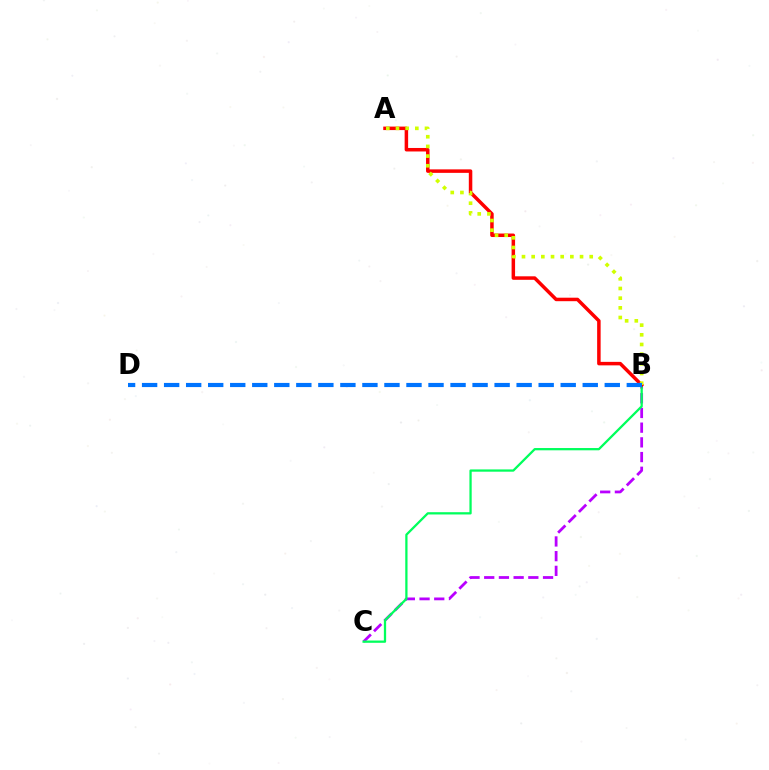{('B', 'C'): [{'color': '#b900ff', 'line_style': 'dashed', 'thickness': 2.0}, {'color': '#00ff5c', 'line_style': 'solid', 'thickness': 1.64}], ('A', 'B'): [{'color': '#ff0000', 'line_style': 'solid', 'thickness': 2.52}, {'color': '#d1ff00', 'line_style': 'dotted', 'thickness': 2.63}], ('B', 'D'): [{'color': '#0074ff', 'line_style': 'dashed', 'thickness': 2.99}]}